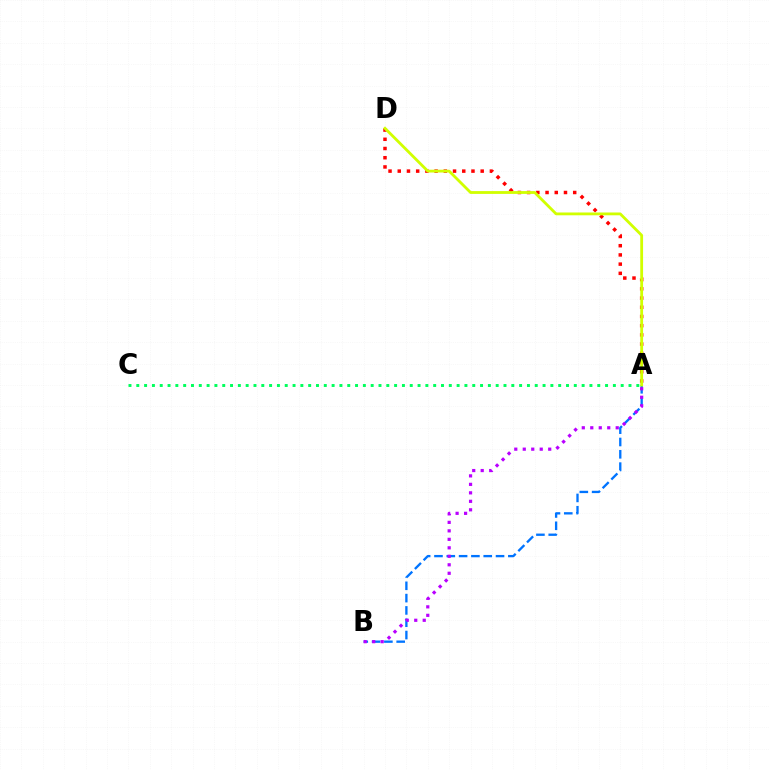{('A', 'B'): [{'color': '#0074ff', 'line_style': 'dashed', 'thickness': 1.67}, {'color': '#b900ff', 'line_style': 'dotted', 'thickness': 2.31}], ('A', 'D'): [{'color': '#ff0000', 'line_style': 'dotted', 'thickness': 2.5}, {'color': '#d1ff00', 'line_style': 'solid', 'thickness': 2.02}], ('A', 'C'): [{'color': '#00ff5c', 'line_style': 'dotted', 'thickness': 2.12}]}